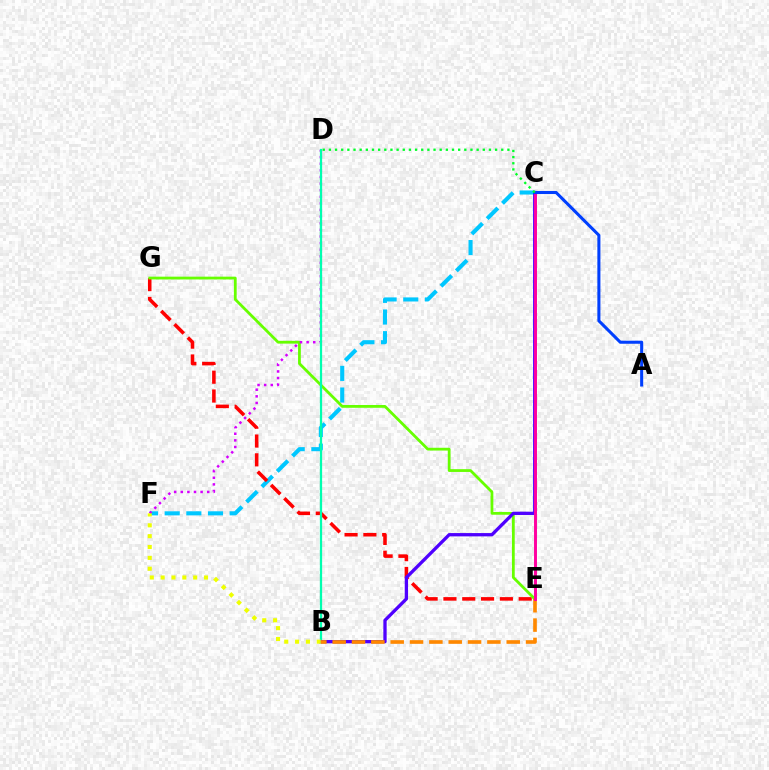{('C', 'F'): [{'color': '#00c7ff', 'line_style': 'dashed', 'thickness': 2.94}], ('E', 'G'): [{'color': '#ff0000', 'line_style': 'dashed', 'thickness': 2.56}, {'color': '#66ff00', 'line_style': 'solid', 'thickness': 2.01}], ('D', 'F'): [{'color': '#d600ff', 'line_style': 'dotted', 'thickness': 1.8}], ('B', 'D'): [{'color': '#00ffaf', 'line_style': 'solid', 'thickness': 1.62}], ('B', 'C'): [{'color': '#4f00ff', 'line_style': 'solid', 'thickness': 2.38}], ('B', 'E'): [{'color': '#ff8800', 'line_style': 'dashed', 'thickness': 2.63}], ('C', 'E'): [{'color': '#ff00a0', 'line_style': 'solid', 'thickness': 2.12}], ('A', 'C'): [{'color': '#003fff', 'line_style': 'solid', 'thickness': 2.2}], ('B', 'F'): [{'color': '#eeff00', 'line_style': 'dotted', 'thickness': 2.95}], ('C', 'D'): [{'color': '#00ff27', 'line_style': 'dotted', 'thickness': 1.67}]}